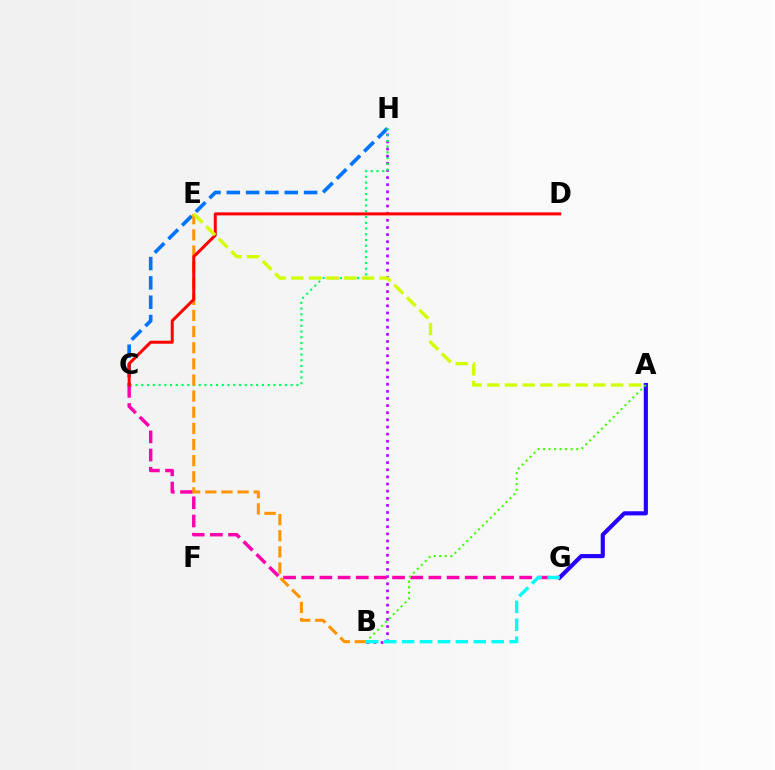{('B', 'H'): [{'color': '#b900ff', 'line_style': 'dotted', 'thickness': 1.94}], ('A', 'G'): [{'color': '#2500ff', 'line_style': 'solid', 'thickness': 2.97}], ('C', 'H'): [{'color': '#0074ff', 'line_style': 'dashed', 'thickness': 2.63}, {'color': '#00ff5c', 'line_style': 'dotted', 'thickness': 1.56}], ('C', 'G'): [{'color': '#ff00ac', 'line_style': 'dashed', 'thickness': 2.47}], ('B', 'E'): [{'color': '#ff9400', 'line_style': 'dashed', 'thickness': 2.19}], ('A', 'B'): [{'color': '#3dff00', 'line_style': 'dotted', 'thickness': 1.5}], ('C', 'D'): [{'color': '#ff0000', 'line_style': 'solid', 'thickness': 2.16}], ('A', 'E'): [{'color': '#d1ff00', 'line_style': 'dashed', 'thickness': 2.4}], ('B', 'G'): [{'color': '#00fff6', 'line_style': 'dashed', 'thickness': 2.44}]}